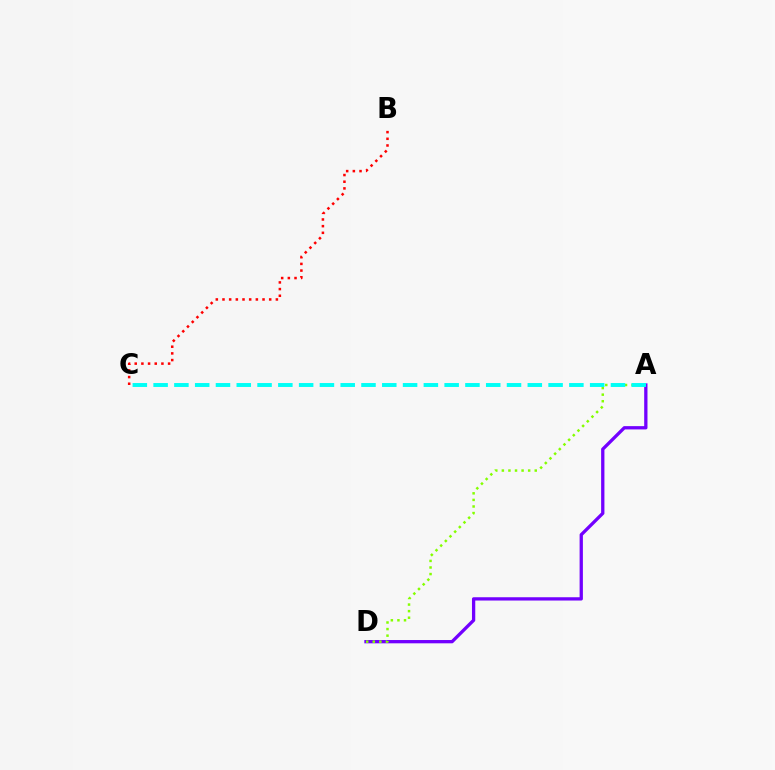{('A', 'D'): [{'color': '#7200ff', 'line_style': 'solid', 'thickness': 2.37}, {'color': '#84ff00', 'line_style': 'dotted', 'thickness': 1.79}], ('B', 'C'): [{'color': '#ff0000', 'line_style': 'dotted', 'thickness': 1.81}], ('A', 'C'): [{'color': '#00fff6', 'line_style': 'dashed', 'thickness': 2.82}]}